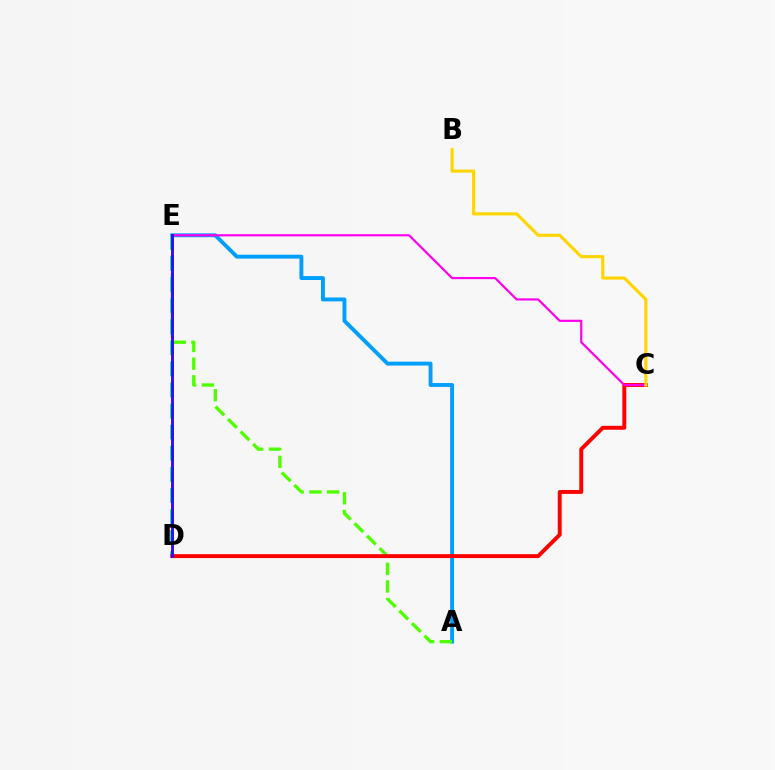{('A', 'E'): [{'color': '#009eff', 'line_style': 'solid', 'thickness': 2.8}, {'color': '#4fff00', 'line_style': 'dashed', 'thickness': 2.4}], ('D', 'E'): [{'color': '#00ff86', 'line_style': 'dashed', 'thickness': 2.86}, {'color': '#3700ff', 'line_style': 'solid', 'thickness': 2.04}], ('C', 'D'): [{'color': '#ff0000', 'line_style': 'solid', 'thickness': 2.82}], ('C', 'E'): [{'color': '#ff00ed', 'line_style': 'solid', 'thickness': 1.58}], ('B', 'C'): [{'color': '#ffd500', 'line_style': 'solid', 'thickness': 2.24}]}